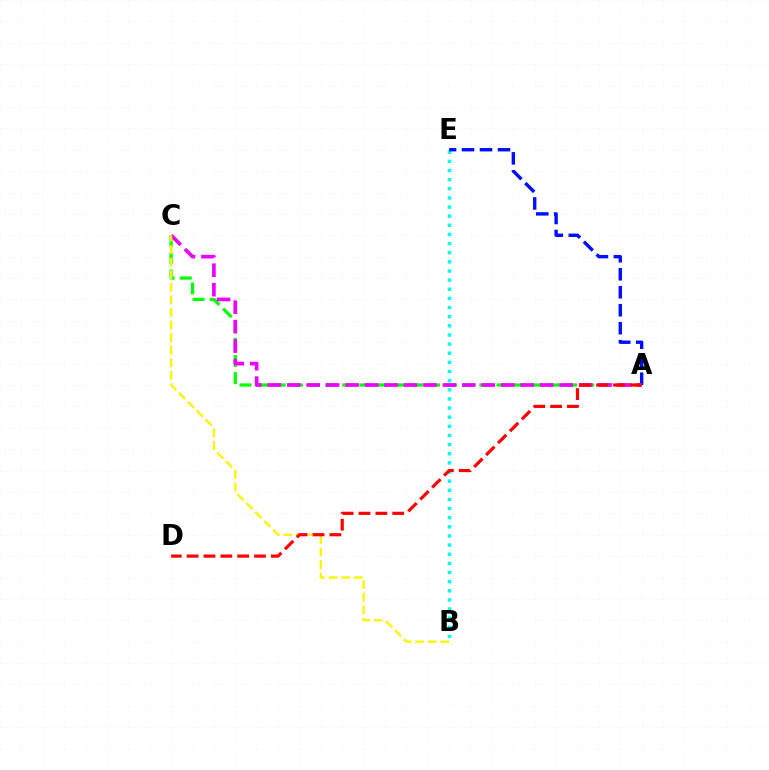{('B', 'E'): [{'color': '#00fff6', 'line_style': 'dotted', 'thickness': 2.48}], ('A', 'C'): [{'color': '#08ff00', 'line_style': 'dashed', 'thickness': 2.33}, {'color': '#ee00ff', 'line_style': 'dashed', 'thickness': 2.64}], ('A', 'E'): [{'color': '#0010ff', 'line_style': 'dashed', 'thickness': 2.44}], ('B', 'C'): [{'color': '#fcf500', 'line_style': 'dashed', 'thickness': 1.71}], ('A', 'D'): [{'color': '#ff0000', 'line_style': 'dashed', 'thickness': 2.29}]}